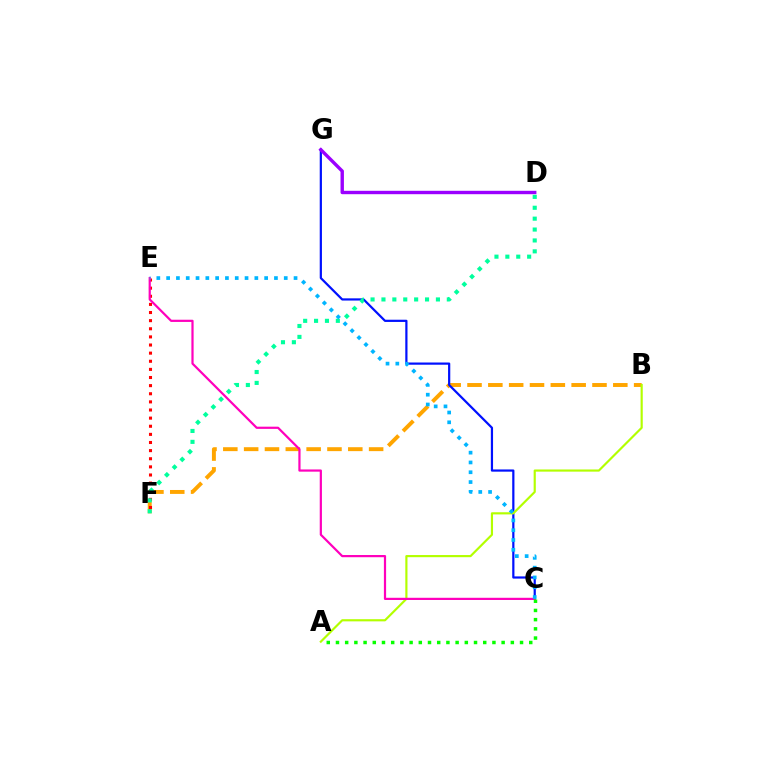{('B', 'F'): [{'color': '#ffa500', 'line_style': 'dashed', 'thickness': 2.83}], ('C', 'G'): [{'color': '#0010ff', 'line_style': 'solid', 'thickness': 1.59}], ('E', 'F'): [{'color': '#ff0000', 'line_style': 'dotted', 'thickness': 2.21}], ('A', 'B'): [{'color': '#b3ff00', 'line_style': 'solid', 'thickness': 1.56}], ('C', 'E'): [{'color': '#ff00bd', 'line_style': 'solid', 'thickness': 1.59}, {'color': '#00b5ff', 'line_style': 'dotted', 'thickness': 2.66}], ('A', 'C'): [{'color': '#08ff00', 'line_style': 'dotted', 'thickness': 2.5}], ('D', 'F'): [{'color': '#00ff9d', 'line_style': 'dotted', 'thickness': 2.96}], ('D', 'G'): [{'color': '#9b00ff', 'line_style': 'solid', 'thickness': 2.44}]}